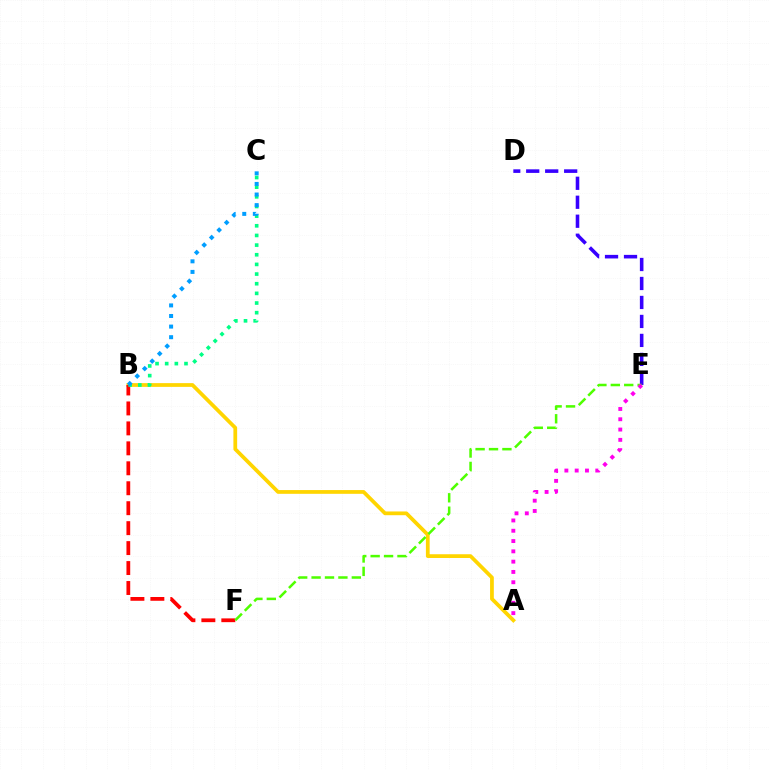{('D', 'E'): [{'color': '#3700ff', 'line_style': 'dashed', 'thickness': 2.58}], ('A', 'B'): [{'color': '#ffd500', 'line_style': 'solid', 'thickness': 2.7}], ('B', 'F'): [{'color': '#ff0000', 'line_style': 'dashed', 'thickness': 2.71}], ('B', 'C'): [{'color': '#00ff86', 'line_style': 'dotted', 'thickness': 2.62}, {'color': '#009eff', 'line_style': 'dotted', 'thickness': 2.88}], ('E', 'F'): [{'color': '#4fff00', 'line_style': 'dashed', 'thickness': 1.82}], ('A', 'E'): [{'color': '#ff00ed', 'line_style': 'dotted', 'thickness': 2.8}]}